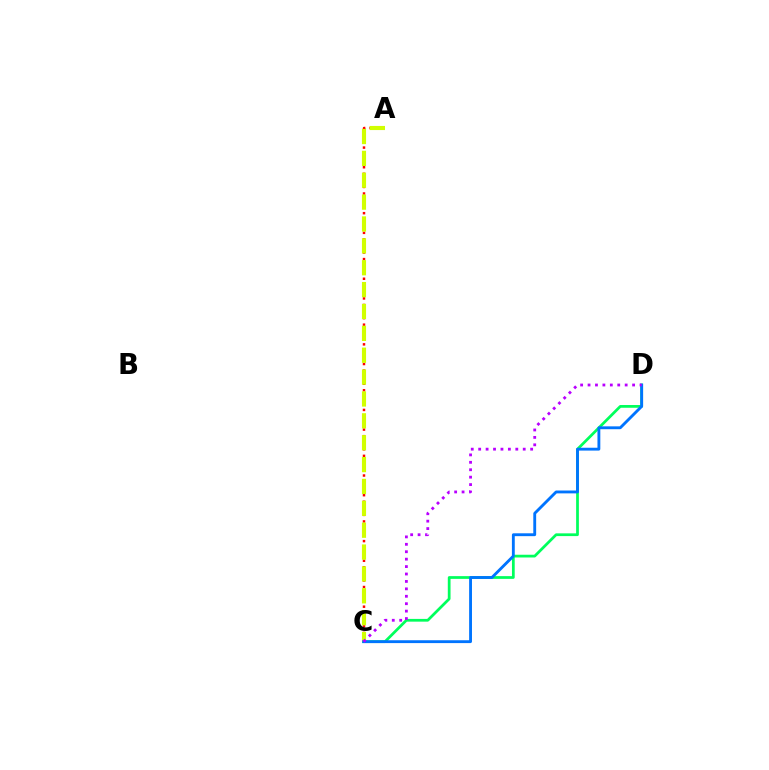{('A', 'C'): [{'color': '#ff0000', 'line_style': 'dotted', 'thickness': 1.78}, {'color': '#d1ff00', 'line_style': 'dashed', 'thickness': 2.97}], ('C', 'D'): [{'color': '#00ff5c', 'line_style': 'solid', 'thickness': 1.98}, {'color': '#0074ff', 'line_style': 'solid', 'thickness': 2.06}, {'color': '#b900ff', 'line_style': 'dotted', 'thickness': 2.02}]}